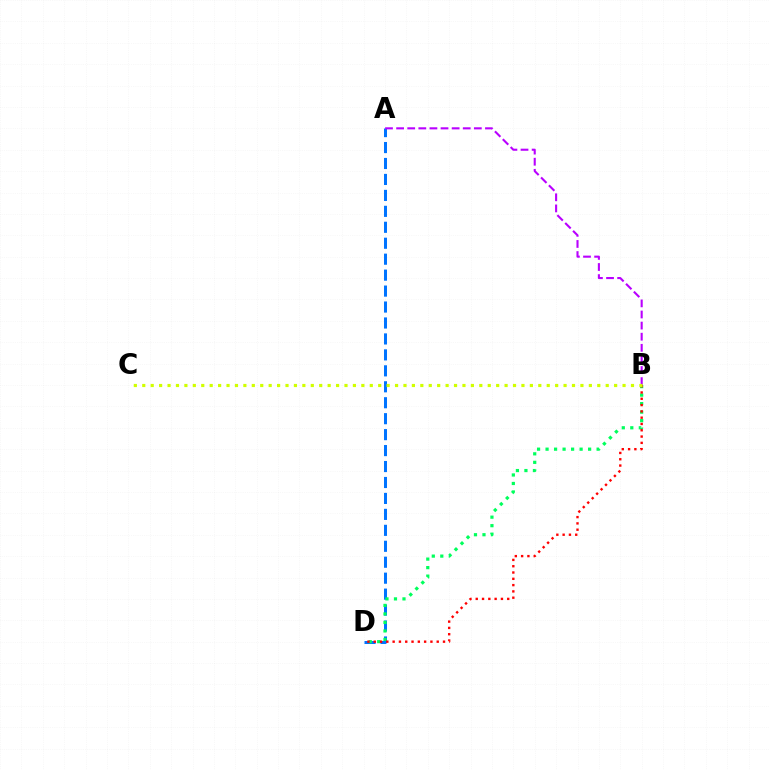{('A', 'D'): [{'color': '#0074ff', 'line_style': 'dashed', 'thickness': 2.17}], ('B', 'D'): [{'color': '#00ff5c', 'line_style': 'dotted', 'thickness': 2.31}, {'color': '#ff0000', 'line_style': 'dotted', 'thickness': 1.71}], ('A', 'B'): [{'color': '#b900ff', 'line_style': 'dashed', 'thickness': 1.51}], ('B', 'C'): [{'color': '#d1ff00', 'line_style': 'dotted', 'thickness': 2.29}]}